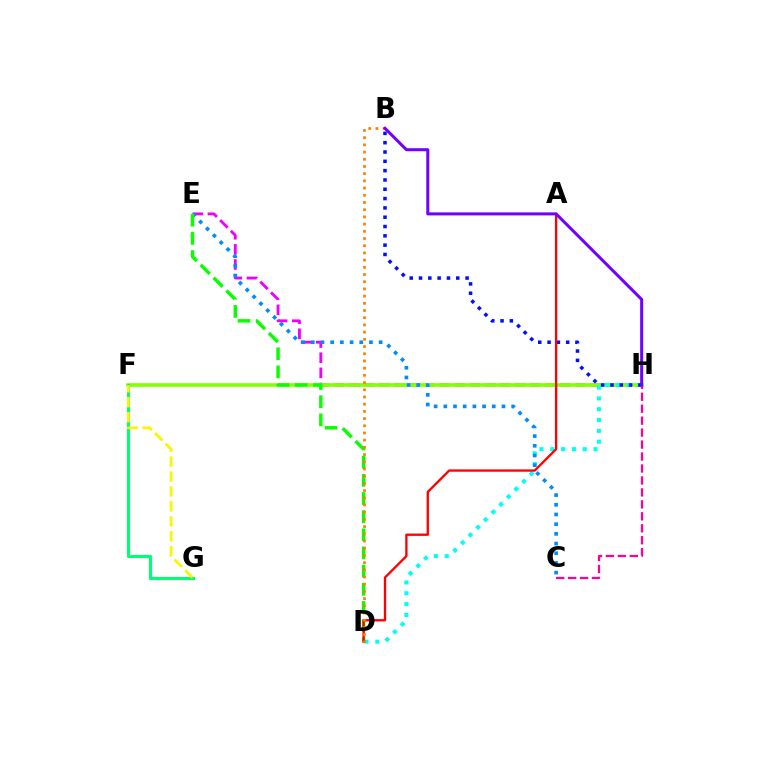{('E', 'H'): [{'color': '#ee00ff', 'line_style': 'dashed', 'thickness': 2.05}], ('F', 'H'): [{'color': '#84ff00', 'line_style': 'solid', 'thickness': 2.58}], ('F', 'G'): [{'color': '#00ff74', 'line_style': 'solid', 'thickness': 2.22}, {'color': '#fcf500', 'line_style': 'dashed', 'thickness': 2.03}], ('D', 'H'): [{'color': '#00fff6', 'line_style': 'dotted', 'thickness': 2.94}], ('B', 'H'): [{'color': '#0010ff', 'line_style': 'dotted', 'thickness': 2.53}, {'color': '#7200ff', 'line_style': 'solid', 'thickness': 2.16}], ('C', 'H'): [{'color': '#ff0094', 'line_style': 'dashed', 'thickness': 1.62}], ('C', 'E'): [{'color': '#008cff', 'line_style': 'dotted', 'thickness': 2.63}], ('D', 'E'): [{'color': '#08ff00', 'line_style': 'dashed', 'thickness': 2.47}], ('A', 'D'): [{'color': '#ff0000', 'line_style': 'solid', 'thickness': 1.67}], ('B', 'D'): [{'color': '#ff7c00', 'line_style': 'dotted', 'thickness': 1.96}]}